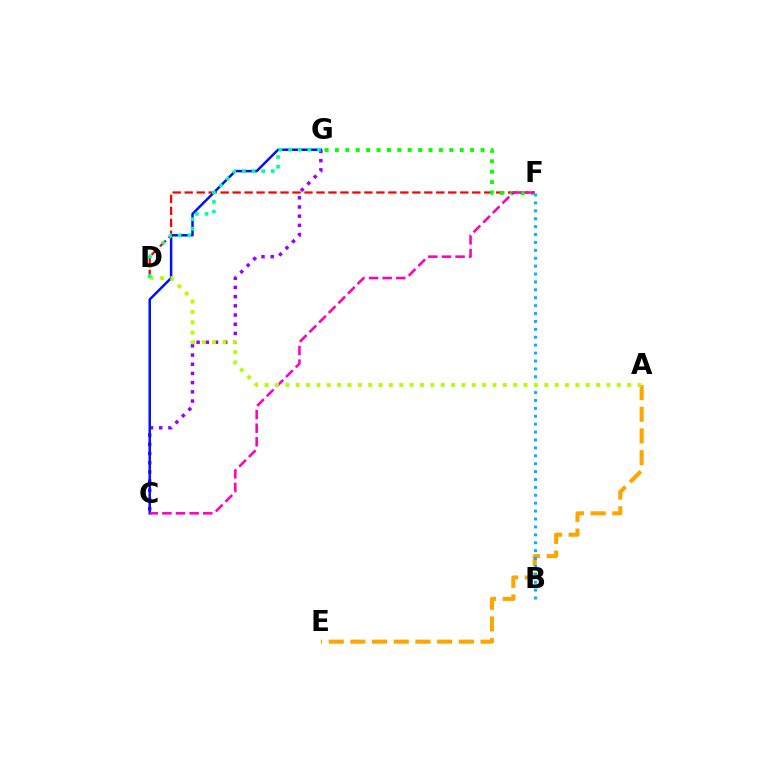{('A', 'E'): [{'color': '#ffa500', 'line_style': 'dashed', 'thickness': 2.95}], ('B', 'F'): [{'color': '#00b5ff', 'line_style': 'dotted', 'thickness': 2.15}], ('C', 'G'): [{'color': '#9b00ff', 'line_style': 'dotted', 'thickness': 2.5}, {'color': '#0010ff', 'line_style': 'solid', 'thickness': 1.78}], ('D', 'F'): [{'color': '#ff0000', 'line_style': 'dashed', 'thickness': 1.63}], ('F', 'G'): [{'color': '#08ff00', 'line_style': 'dotted', 'thickness': 2.82}], ('C', 'F'): [{'color': '#ff00bd', 'line_style': 'dashed', 'thickness': 1.85}], ('A', 'D'): [{'color': '#b3ff00', 'line_style': 'dotted', 'thickness': 2.81}], ('D', 'G'): [{'color': '#00ff9d', 'line_style': 'dotted', 'thickness': 2.62}]}